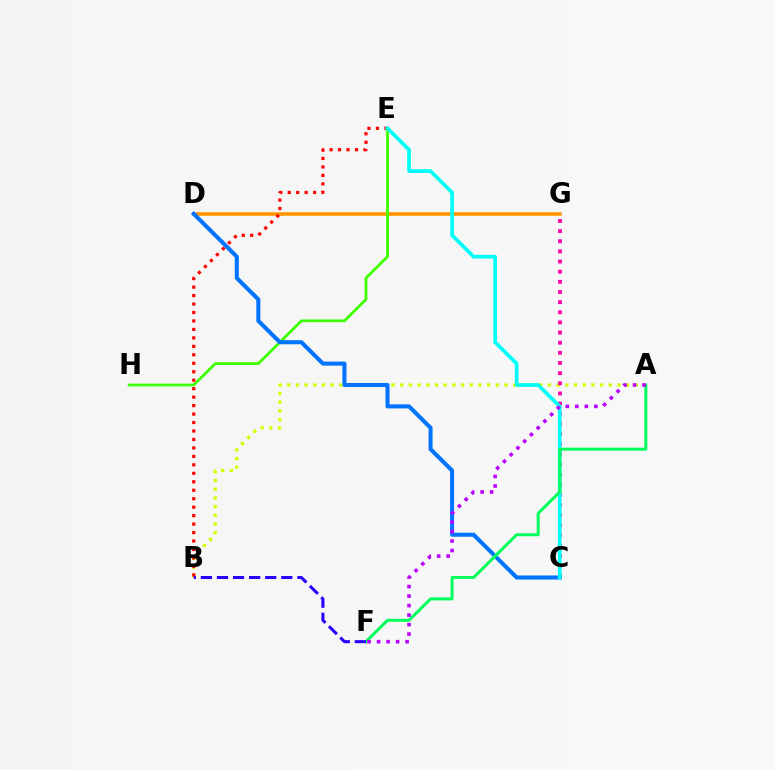{('D', 'G'): [{'color': '#ff9400', 'line_style': 'solid', 'thickness': 2.55}], ('A', 'B'): [{'color': '#d1ff00', 'line_style': 'dotted', 'thickness': 2.36}], ('E', 'H'): [{'color': '#3dff00', 'line_style': 'solid', 'thickness': 2.01}], ('B', 'E'): [{'color': '#ff0000', 'line_style': 'dotted', 'thickness': 2.3}], ('C', 'G'): [{'color': '#ff00ac', 'line_style': 'dotted', 'thickness': 2.76}], ('C', 'D'): [{'color': '#0074ff', 'line_style': 'solid', 'thickness': 2.92}], ('C', 'E'): [{'color': '#00fff6', 'line_style': 'solid', 'thickness': 2.68}], ('A', 'F'): [{'color': '#00ff5c', 'line_style': 'solid', 'thickness': 2.16}, {'color': '#b900ff', 'line_style': 'dotted', 'thickness': 2.58}], ('B', 'F'): [{'color': '#2500ff', 'line_style': 'dashed', 'thickness': 2.18}]}